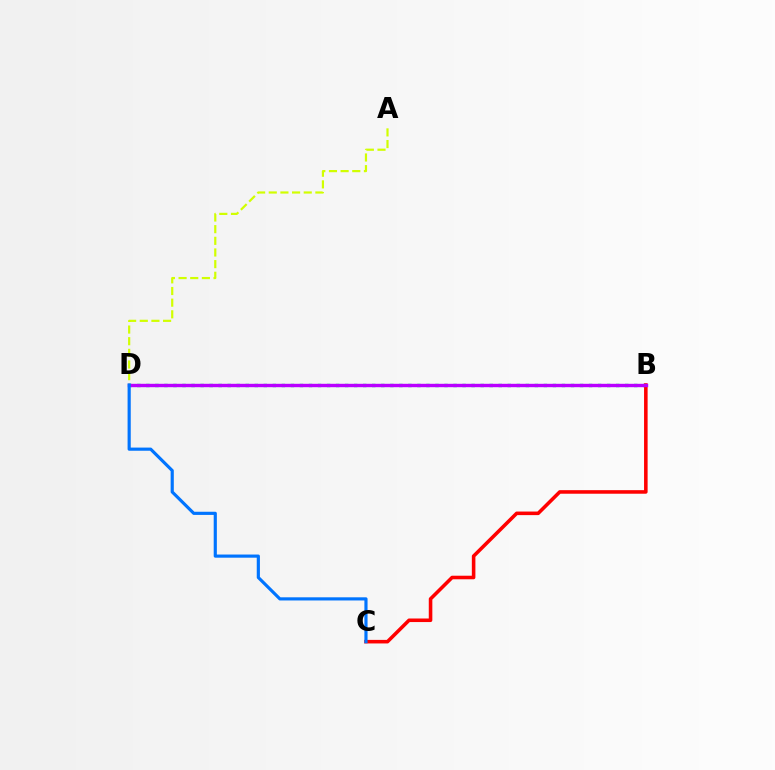{('B', 'D'): [{'color': '#00ff5c', 'line_style': 'dotted', 'thickness': 2.45}, {'color': '#b900ff', 'line_style': 'solid', 'thickness': 2.45}], ('A', 'D'): [{'color': '#d1ff00', 'line_style': 'dashed', 'thickness': 1.58}], ('B', 'C'): [{'color': '#ff0000', 'line_style': 'solid', 'thickness': 2.57}], ('C', 'D'): [{'color': '#0074ff', 'line_style': 'solid', 'thickness': 2.27}]}